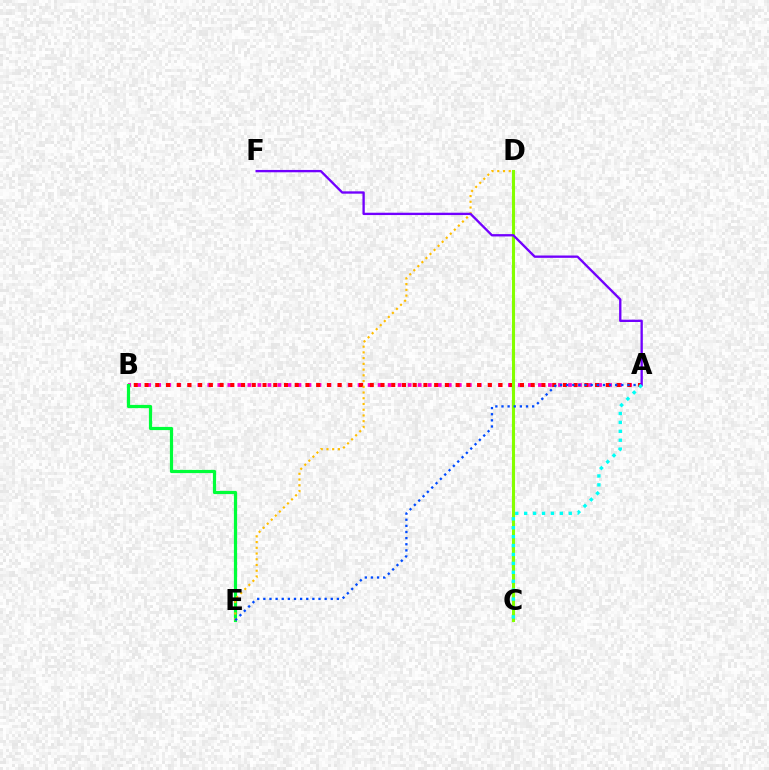{('A', 'B'): [{'color': '#ff00cf', 'line_style': 'dotted', 'thickness': 2.72}, {'color': '#ff0000', 'line_style': 'dotted', 'thickness': 2.91}], ('B', 'E'): [{'color': '#00ff39', 'line_style': 'solid', 'thickness': 2.3}], ('C', 'D'): [{'color': '#84ff00', 'line_style': 'solid', 'thickness': 2.21}], ('D', 'E'): [{'color': '#ffbd00', 'line_style': 'dotted', 'thickness': 1.56}], ('A', 'E'): [{'color': '#004bff', 'line_style': 'dotted', 'thickness': 1.67}], ('A', 'F'): [{'color': '#7200ff', 'line_style': 'solid', 'thickness': 1.68}], ('A', 'C'): [{'color': '#00fff6', 'line_style': 'dotted', 'thickness': 2.42}]}